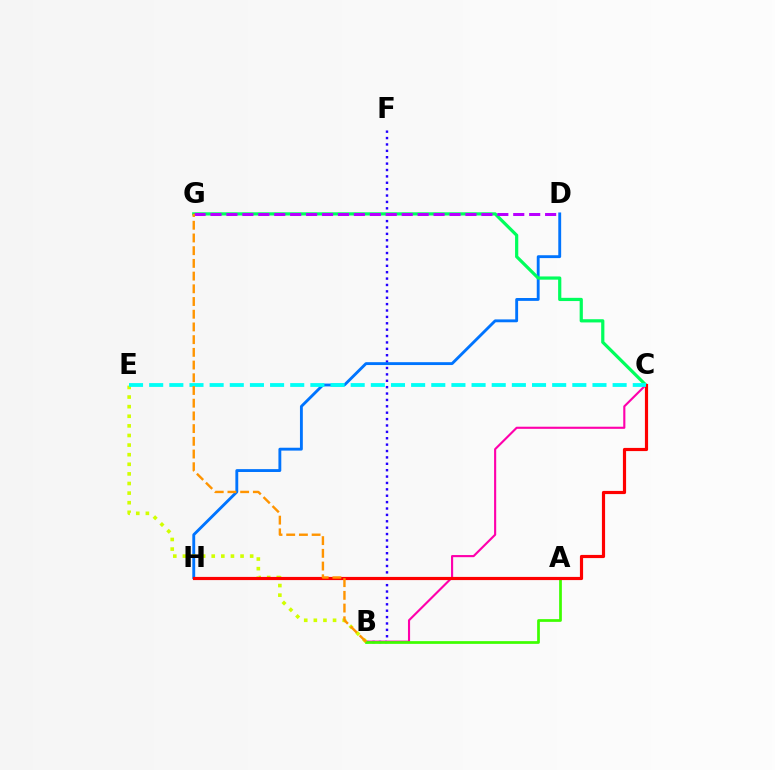{('B', 'F'): [{'color': '#2500ff', 'line_style': 'dotted', 'thickness': 1.74}], ('D', 'H'): [{'color': '#0074ff', 'line_style': 'solid', 'thickness': 2.06}], ('C', 'G'): [{'color': '#00ff5c', 'line_style': 'solid', 'thickness': 2.31}], ('B', 'C'): [{'color': '#ff00ac', 'line_style': 'solid', 'thickness': 1.53}], ('A', 'B'): [{'color': '#3dff00', 'line_style': 'solid', 'thickness': 1.96}], ('B', 'E'): [{'color': '#d1ff00', 'line_style': 'dotted', 'thickness': 2.61}], ('C', 'H'): [{'color': '#ff0000', 'line_style': 'solid', 'thickness': 2.28}], ('C', 'E'): [{'color': '#00fff6', 'line_style': 'dashed', 'thickness': 2.74}], ('D', 'G'): [{'color': '#b900ff', 'line_style': 'dashed', 'thickness': 2.16}], ('B', 'G'): [{'color': '#ff9400', 'line_style': 'dashed', 'thickness': 1.73}]}